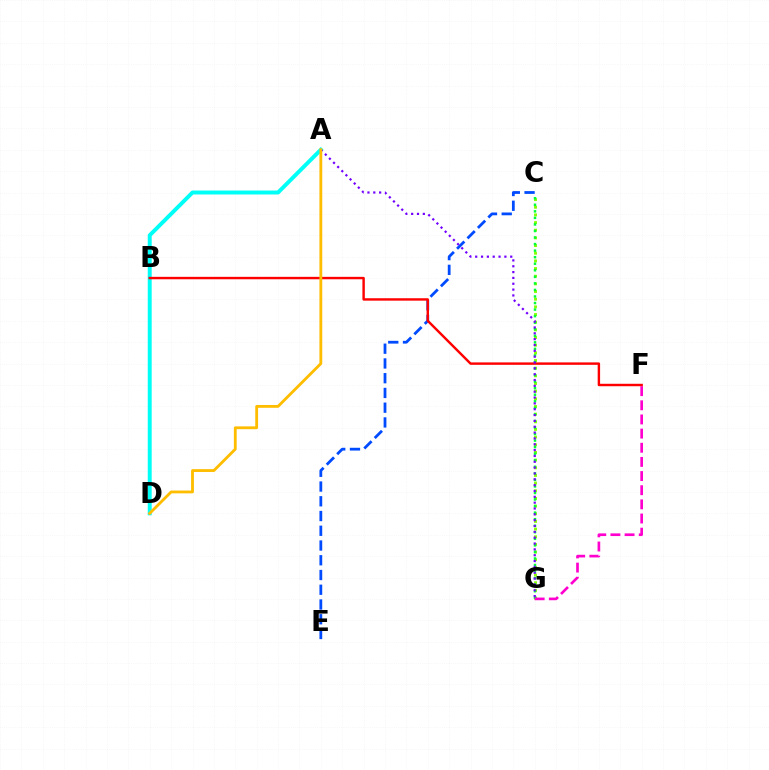{('A', 'D'): [{'color': '#00fff6', 'line_style': 'solid', 'thickness': 2.84}, {'color': '#ffbd00', 'line_style': 'solid', 'thickness': 2.03}], ('C', 'G'): [{'color': '#84ff00', 'line_style': 'dotted', 'thickness': 2.08}, {'color': '#00ff39', 'line_style': 'dotted', 'thickness': 1.78}], ('F', 'G'): [{'color': '#ff00cf', 'line_style': 'dashed', 'thickness': 1.92}], ('C', 'E'): [{'color': '#004bff', 'line_style': 'dashed', 'thickness': 2.0}], ('B', 'F'): [{'color': '#ff0000', 'line_style': 'solid', 'thickness': 1.75}], ('A', 'G'): [{'color': '#7200ff', 'line_style': 'dotted', 'thickness': 1.59}]}